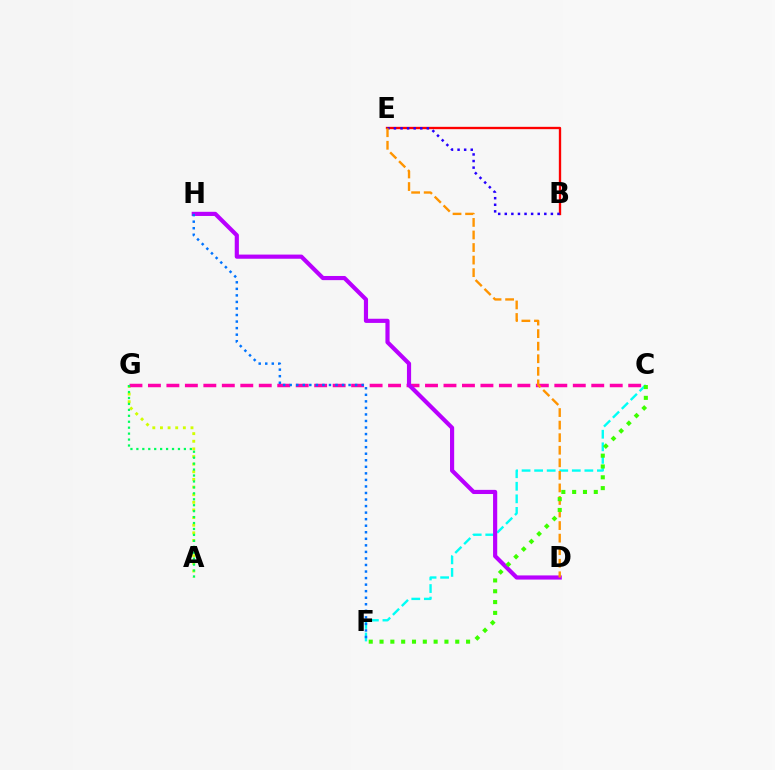{('A', 'G'): [{'color': '#d1ff00', 'line_style': 'dotted', 'thickness': 2.07}, {'color': '#00ff5c', 'line_style': 'dotted', 'thickness': 1.61}], ('B', 'E'): [{'color': '#ff0000', 'line_style': 'solid', 'thickness': 1.68}, {'color': '#2500ff', 'line_style': 'dotted', 'thickness': 1.79}], ('C', 'F'): [{'color': '#00fff6', 'line_style': 'dashed', 'thickness': 1.71}, {'color': '#3dff00', 'line_style': 'dotted', 'thickness': 2.94}], ('C', 'G'): [{'color': '#ff00ac', 'line_style': 'dashed', 'thickness': 2.51}], ('D', 'H'): [{'color': '#b900ff', 'line_style': 'solid', 'thickness': 2.99}], ('F', 'H'): [{'color': '#0074ff', 'line_style': 'dotted', 'thickness': 1.78}], ('D', 'E'): [{'color': '#ff9400', 'line_style': 'dashed', 'thickness': 1.71}]}